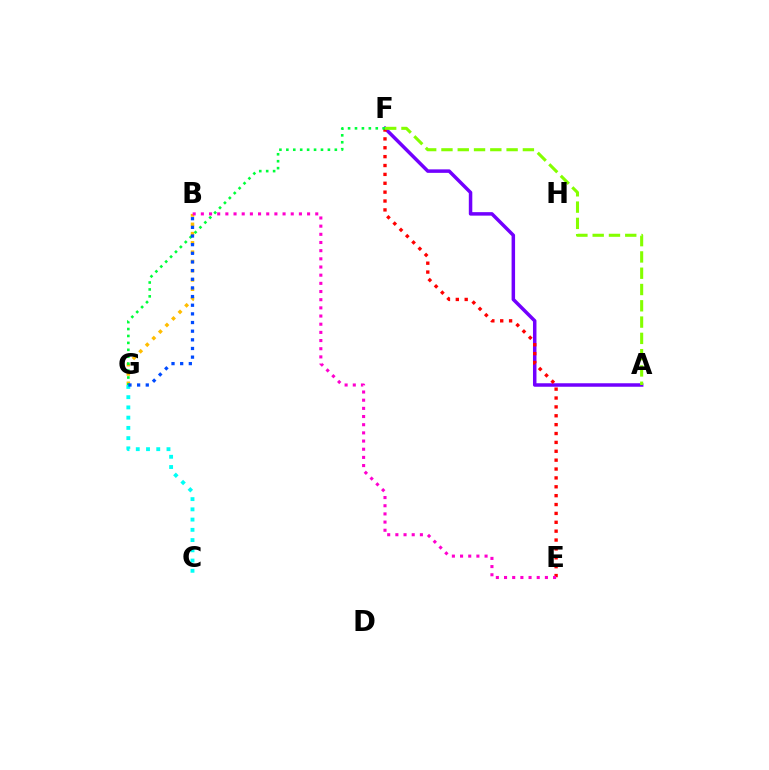{('B', 'G'): [{'color': '#ffbd00', 'line_style': 'dotted', 'thickness': 2.52}, {'color': '#004bff', 'line_style': 'dotted', 'thickness': 2.35}], ('A', 'F'): [{'color': '#7200ff', 'line_style': 'solid', 'thickness': 2.51}, {'color': '#84ff00', 'line_style': 'dashed', 'thickness': 2.21}], ('E', 'F'): [{'color': '#ff0000', 'line_style': 'dotted', 'thickness': 2.41}], ('C', 'G'): [{'color': '#00fff6', 'line_style': 'dotted', 'thickness': 2.78}], ('F', 'G'): [{'color': '#00ff39', 'line_style': 'dotted', 'thickness': 1.88}], ('B', 'E'): [{'color': '#ff00cf', 'line_style': 'dotted', 'thickness': 2.22}]}